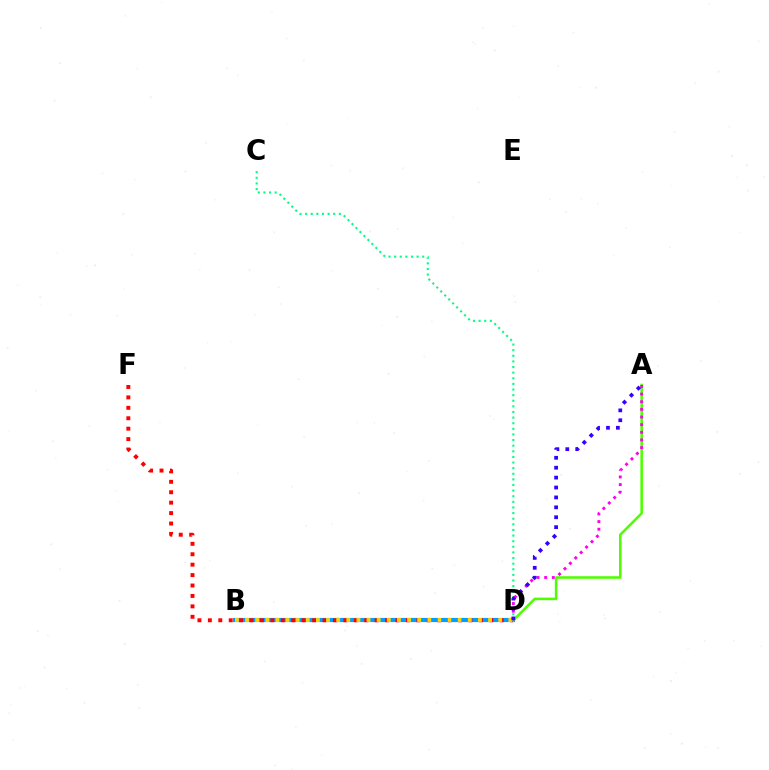{('B', 'D'): [{'color': '#009eff', 'line_style': 'solid', 'thickness': 3.0}, {'color': '#ffd500', 'line_style': 'dotted', 'thickness': 2.75}], ('D', 'F'): [{'color': '#ff0000', 'line_style': 'dotted', 'thickness': 2.83}], ('A', 'D'): [{'color': '#4fff00', 'line_style': 'solid', 'thickness': 1.84}, {'color': '#ff00ed', 'line_style': 'dotted', 'thickness': 2.08}, {'color': '#3700ff', 'line_style': 'dotted', 'thickness': 2.69}], ('C', 'D'): [{'color': '#00ff86', 'line_style': 'dotted', 'thickness': 1.53}]}